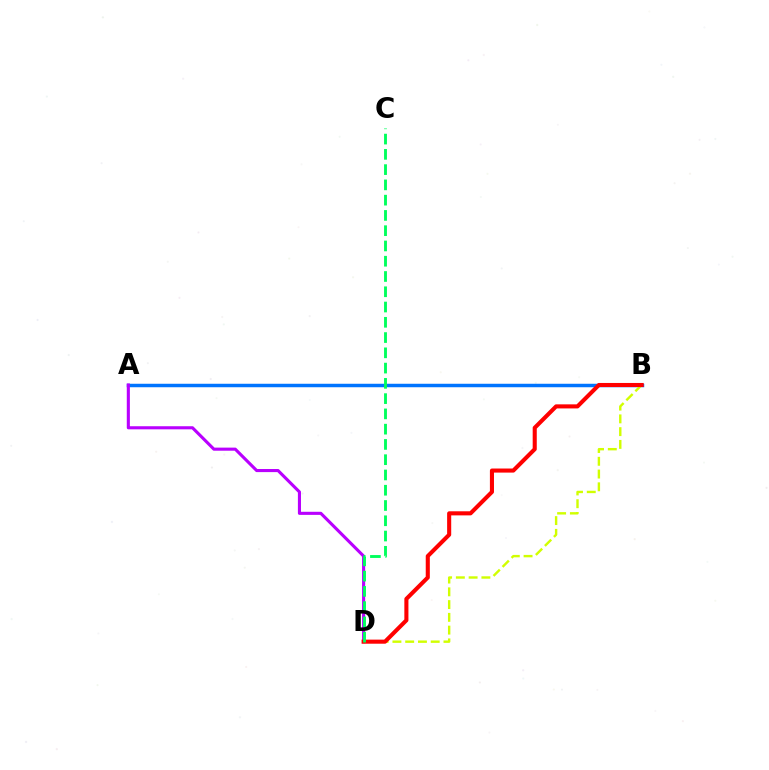{('A', 'B'): [{'color': '#0074ff', 'line_style': 'solid', 'thickness': 2.5}], ('B', 'D'): [{'color': '#d1ff00', 'line_style': 'dashed', 'thickness': 1.73}, {'color': '#ff0000', 'line_style': 'solid', 'thickness': 2.94}], ('A', 'D'): [{'color': '#b900ff', 'line_style': 'solid', 'thickness': 2.23}], ('C', 'D'): [{'color': '#00ff5c', 'line_style': 'dashed', 'thickness': 2.07}]}